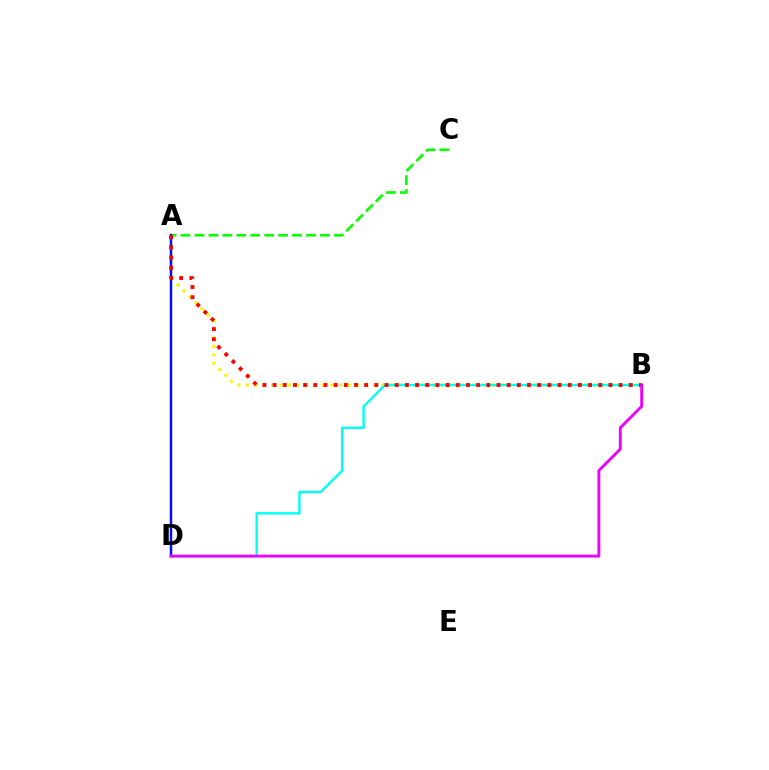{('A', 'B'): [{'color': '#fcf500', 'line_style': 'dotted', 'thickness': 2.31}, {'color': '#ff0000', 'line_style': 'dotted', 'thickness': 2.76}], ('A', 'C'): [{'color': '#08ff00', 'line_style': 'dashed', 'thickness': 1.89}], ('B', 'D'): [{'color': '#00fff6', 'line_style': 'solid', 'thickness': 1.72}, {'color': '#ee00ff', 'line_style': 'solid', 'thickness': 2.07}], ('A', 'D'): [{'color': '#0010ff', 'line_style': 'solid', 'thickness': 1.79}]}